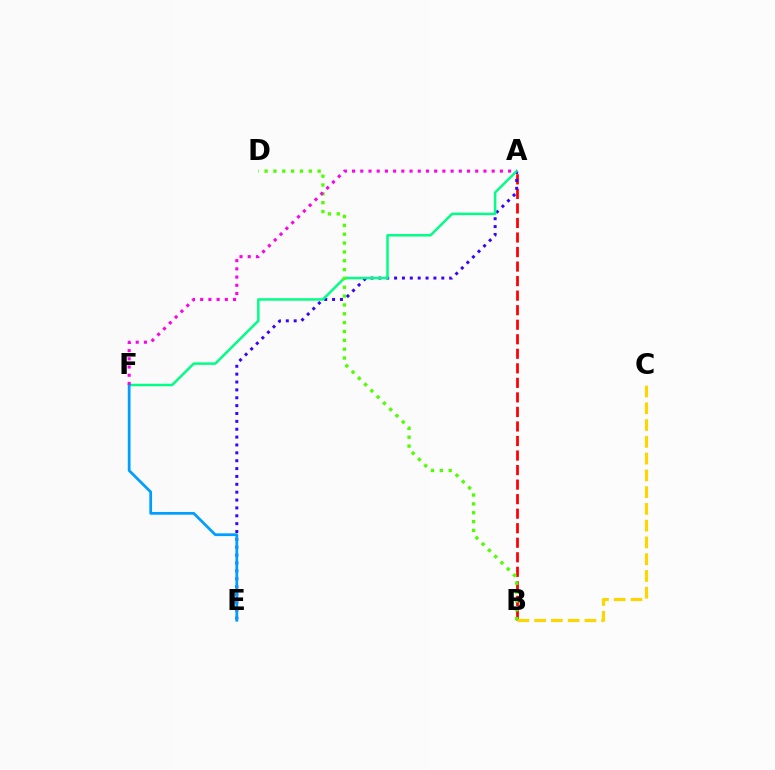{('A', 'B'): [{'color': '#ff0000', 'line_style': 'dashed', 'thickness': 1.97}], ('A', 'E'): [{'color': '#3700ff', 'line_style': 'dotted', 'thickness': 2.14}], ('B', 'C'): [{'color': '#ffd500', 'line_style': 'dashed', 'thickness': 2.28}], ('A', 'F'): [{'color': '#00ff86', 'line_style': 'solid', 'thickness': 1.79}, {'color': '#ff00ed', 'line_style': 'dotted', 'thickness': 2.23}], ('E', 'F'): [{'color': '#009eff', 'line_style': 'solid', 'thickness': 1.98}], ('B', 'D'): [{'color': '#4fff00', 'line_style': 'dotted', 'thickness': 2.4}]}